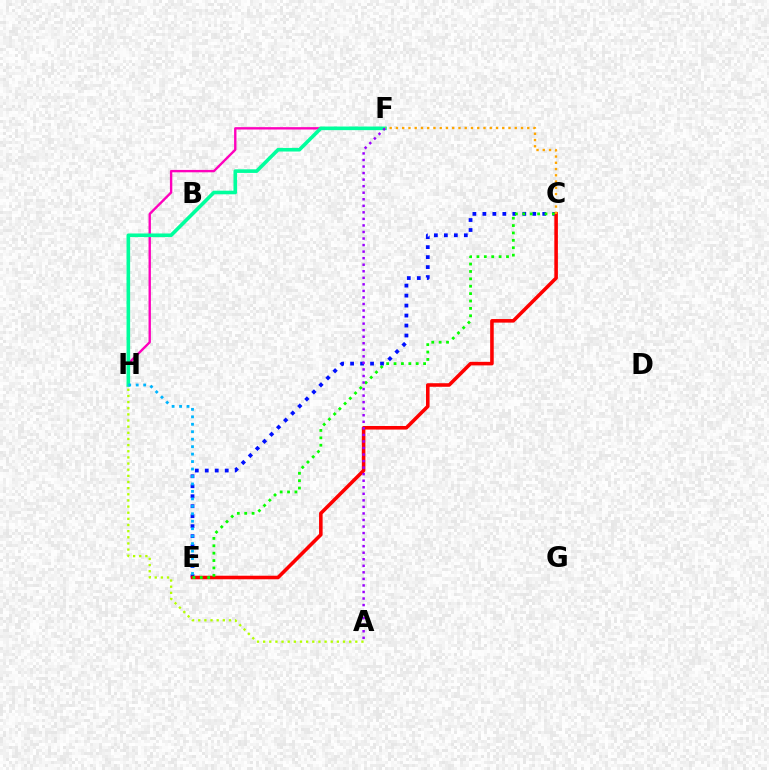{('C', 'E'): [{'color': '#0010ff', 'line_style': 'dotted', 'thickness': 2.71}, {'color': '#ff0000', 'line_style': 'solid', 'thickness': 2.57}, {'color': '#08ff00', 'line_style': 'dotted', 'thickness': 2.01}], ('F', 'H'): [{'color': '#ff00bd', 'line_style': 'solid', 'thickness': 1.71}, {'color': '#00ff9d', 'line_style': 'solid', 'thickness': 2.6}], ('C', 'F'): [{'color': '#ffa500', 'line_style': 'dotted', 'thickness': 1.7}], ('A', 'H'): [{'color': '#b3ff00', 'line_style': 'dotted', 'thickness': 1.67}], ('E', 'H'): [{'color': '#00b5ff', 'line_style': 'dotted', 'thickness': 2.03}], ('A', 'F'): [{'color': '#9b00ff', 'line_style': 'dotted', 'thickness': 1.78}]}